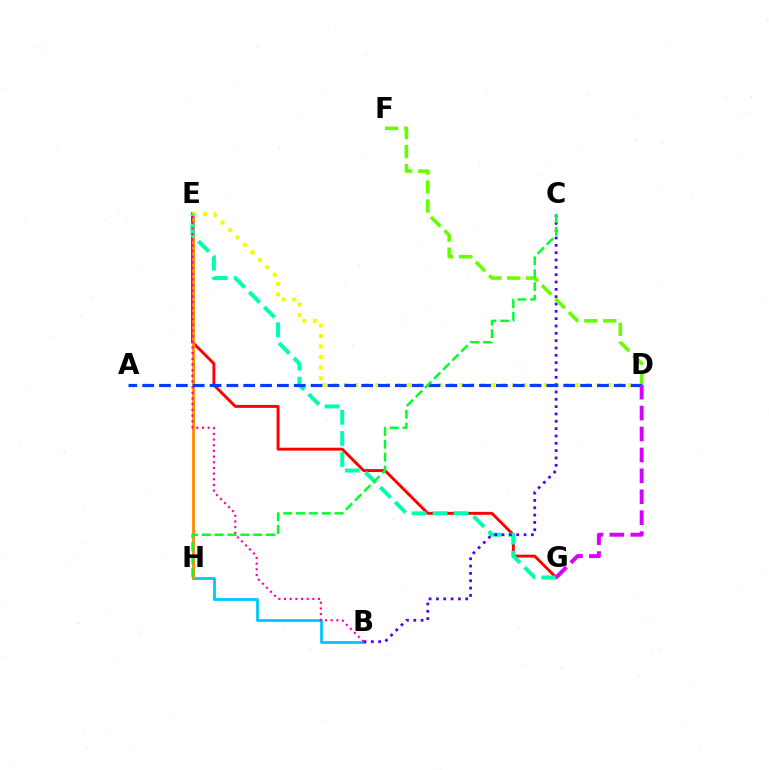{('E', 'G'): [{'color': '#ff0000', 'line_style': 'solid', 'thickness': 2.11}, {'color': '#00ffaf', 'line_style': 'dashed', 'thickness': 2.87}], ('B', 'H'): [{'color': '#00c7ff', 'line_style': 'solid', 'thickness': 2.0}], ('E', 'H'): [{'color': '#ff8800', 'line_style': 'solid', 'thickness': 2.01}], ('D', 'E'): [{'color': '#eeff00', 'line_style': 'dotted', 'thickness': 2.86}], ('B', 'C'): [{'color': '#4f00ff', 'line_style': 'dotted', 'thickness': 1.99}], ('D', 'F'): [{'color': '#66ff00', 'line_style': 'dashed', 'thickness': 2.58}], ('B', 'E'): [{'color': '#ff00a0', 'line_style': 'dotted', 'thickness': 1.54}], ('A', 'D'): [{'color': '#003fff', 'line_style': 'dashed', 'thickness': 2.29}], ('C', 'H'): [{'color': '#00ff27', 'line_style': 'dashed', 'thickness': 1.75}], ('D', 'G'): [{'color': '#d600ff', 'line_style': 'dashed', 'thickness': 2.84}]}